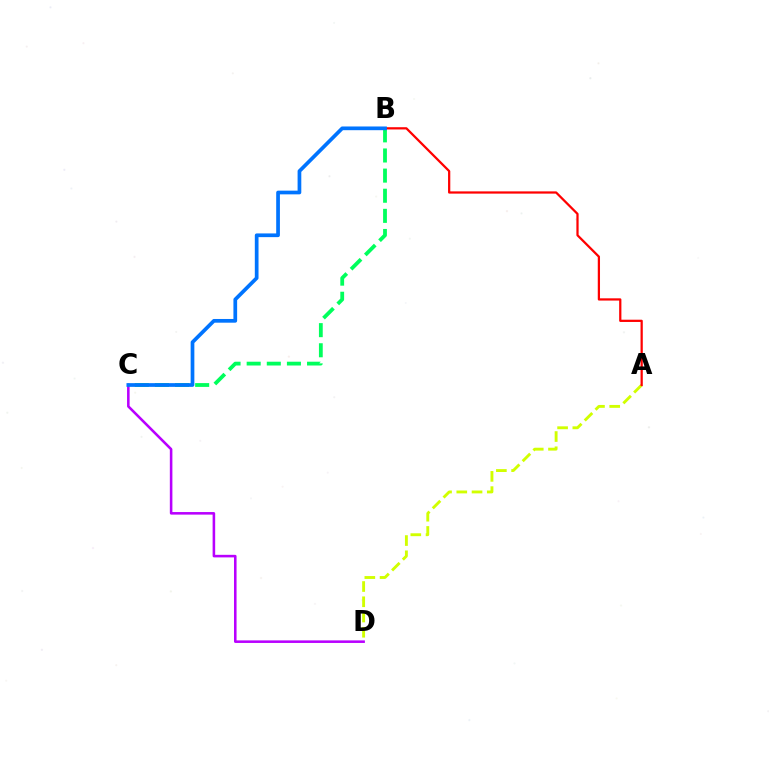{('C', 'D'): [{'color': '#b900ff', 'line_style': 'solid', 'thickness': 1.85}], ('B', 'C'): [{'color': '#00ff5c', 'line_style': 'dashed', 'thickness': 2.73}, {'color': '#0074ff', 'line_style': 'solid', 'thickness': 2.67}], ('A', 'D'): [{'color': '#d1ff00', 'line_style': 'dashed', 'thickness': 2.07}], ('A', 'B'): [{'color': '#ff0000', 'line_style': 'solid', 'thickness': 1.62}]}